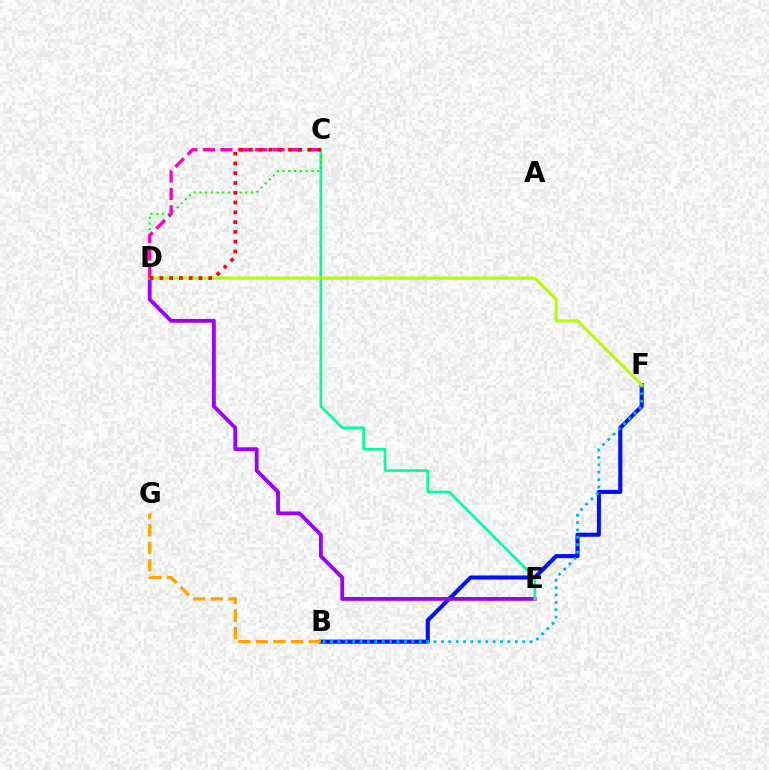{('B', 'F'): [{'color': '#0010ff', 'line_style': 'solid', 'thickness': 2.93}, {'color': '#00b5ff', 'line_style': 'dotted', 'thickness': 2.01}], ('D', 'E'): [{'color': '#9b00ff', 'line_style': 'solid', 'thickness': 2.73}], ('C', 'E'): [{'color': '#00ff9d', 'line_style': 'solid', 'thickness': 1.92}], ('C', 'D'): [{'color': '#08ff00', 'line_style': 'dotted', 'thickness': 1.56}, {'color': '#ff00bd', 'line_style': 'dashed', 'thickness': 2.36}, {'color': '#ff0000', 'line_style': 'dotted', 'thickness': 2.66}], ('B', 'G'): [{'color': '#ffa500', 'line_style': 'dashed', 'thickness': 2.39}], ('D', 'F'): [{'color': '#b3ff00', 'line_style': 'solid', 'thickness': 2.2}]}